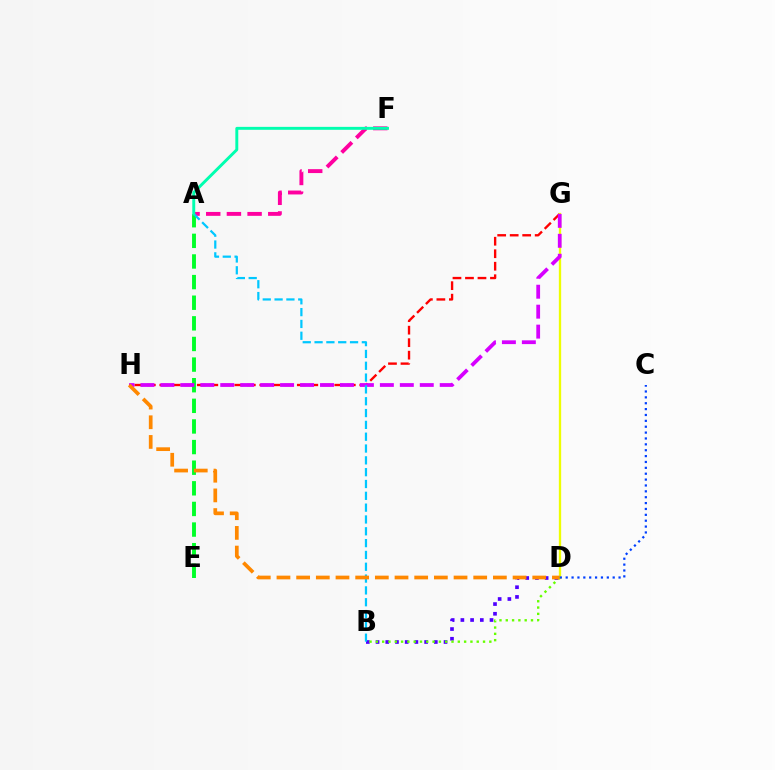{('A', 'E'): [{'color': '#00ff27', 'line_style': 'dashed', 'thickness': 2.8}], ('A', 'F'): [{'color': '#ff00a0', 'line_style': 'dashed', 'thickness': 2.81}, {'color': '#00ffaf', 'line_style': 'solid', 'thickness': 2.11}], ('B', 'D'): [{'color': '#4f00ff', 'line_style': 'dotted', 'thickness': 2.64}, {'color': '#66ff00', 'line_style': 'dotted', 'thickness': 1.71}], ('G', 'H'): [{'color': '#ff0000', 'line_style': 'dashed', 'thickness': 1.7}, {'color': '#d600ff', 'line_style': 'dashed', 'thickness': 2.71}], ('D', 'G'): [{'color': '#eeff00', 'line_style': 'solid', 'thickness': 1.67}], ('A', 'B'): [{'color': '#00c7ff', 'line_style': 'dashed', 'thickness': 1.61}], ('D', 'H'): [{'color': '#ff8800', 'line_style': 'dashed', 'thickness': 2.67}], ('C', 'D'): [{'color': '#003fff', 'line_style': 'dotted', 'thickness': 1.6}]}